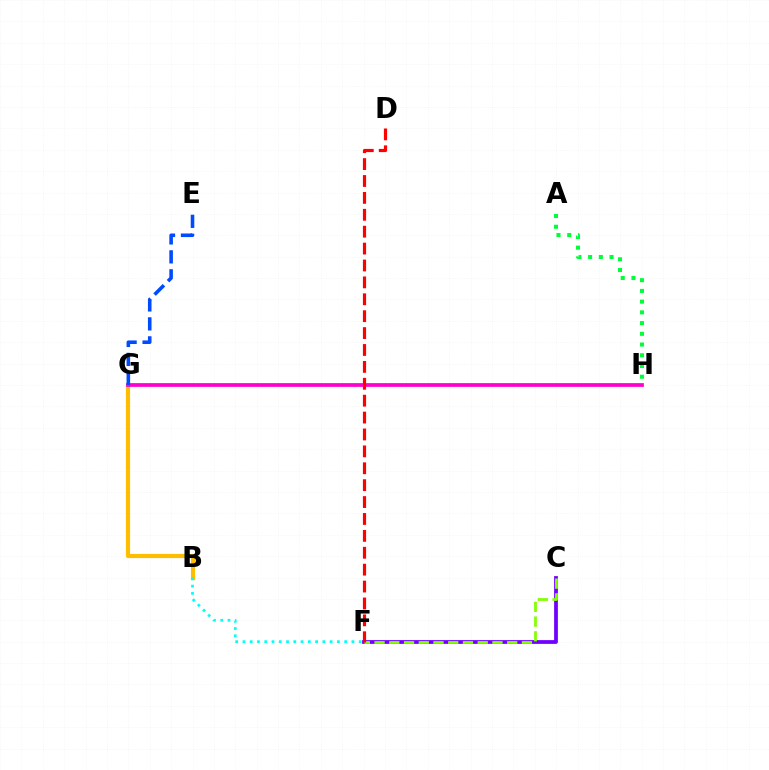{('B', 'G'): [{'color': '#ffbd00', 'line_style': 'solid', 'thickness': 2.99}], ('C', 'F'): [{'color': '#7200ff', 'line_style': 'solid', 'thickness': 2.71}, {'color': '#84ff00', 'line_style': 'dashed', 'thickness': 2.0}], ('G', 'H'): [{'color': '#ff00cf', 'line_style': 'solid', 'thickness': 2.7}], ('B', 'F'): [{'color': '#00fff6', 'line_style': 'dotted', 'thickness': 1.97}], ('D', 'F'): [{'color': '#ff0000', 'line_style': 'dashed', 'thickness': 2.3}], ('A', 'H'): [{'color': '#00ff39', 'line_style': 'dotted', 'thickness': 2.91}], ('E', 'G'): [{'color': '#004bff', 'line_style': 'dashed', 'thickness': 2.58}]}